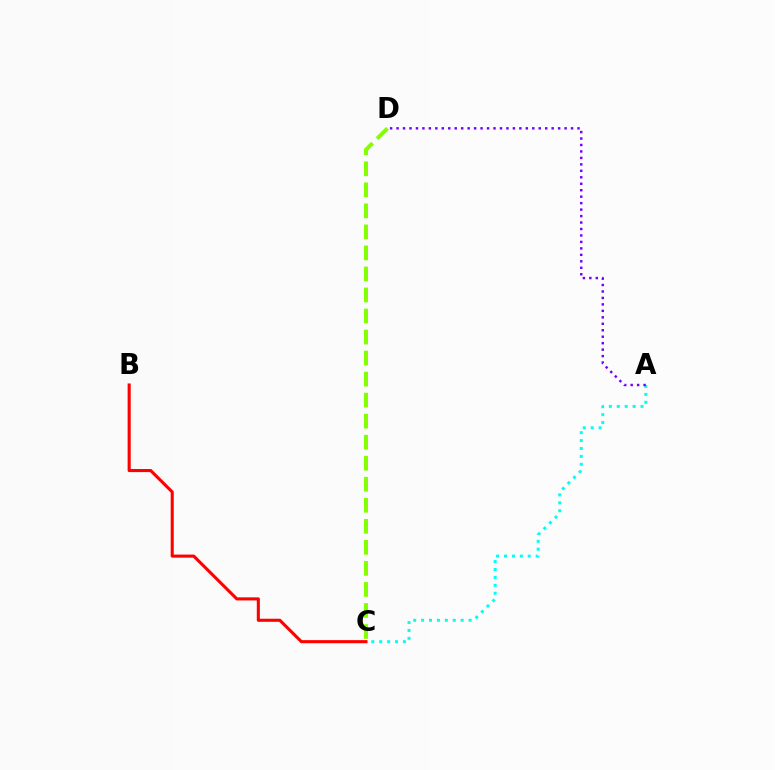{('A', 'C'): [{'color': '#00fff6', 'line_style': 'dotted', 'thickness': 2.15}], ('B', 'C'): [{'color': '#ff0000', 'line_style': 'solid', 'thickness': 2.22}], ('A', 'D'): [{'color': '#7200ff', 'line_style': 'dotted', 'thickness': 1.76}], ('C', 'D'): [{'color': '#84ff00', 'line_style': 'dashed', 'thickness': 2.86}]}